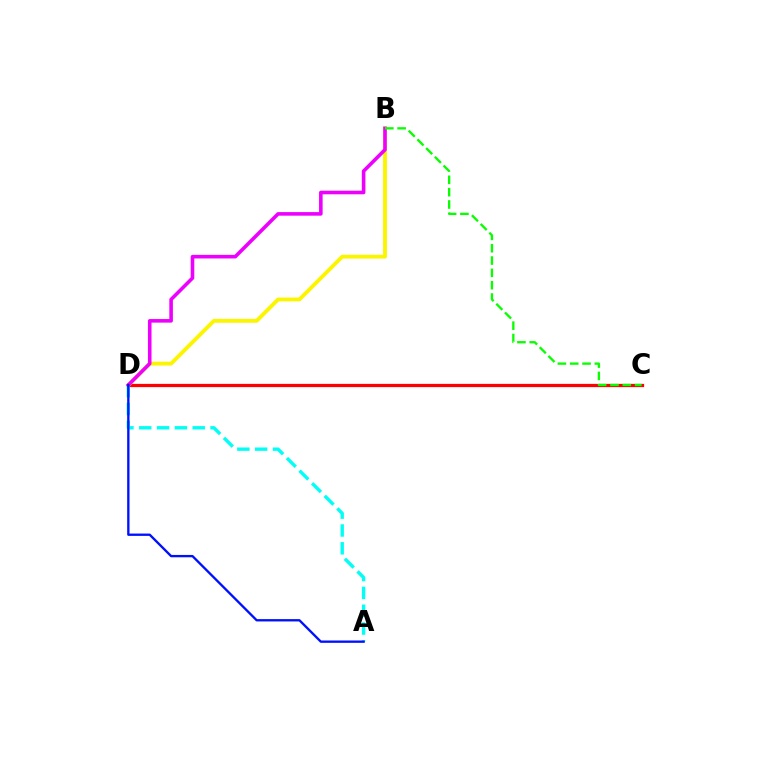{('C', 'D'): [{'color': '#ff0000', 'line_style': 'solid', 'thickness': 2.34}], ('B', 'D'): [{'color': '#fcf500', 'line_style': 'solid', 'thickness': 2.76}, {'color': '#ee00ff', 'line_style': 'solid', 'thickness': 2.58}], ('A', 'D'): [{'color': '#00fff6', 'line_style': 'dashed', 'thickness': 2.42}, {'color': '#0010ff', 'line_style': 'solid', 'thickness': 1.68}], ('B', 'C'): [{'color': '#08ff00', 'line_style': 'dashed', 'thickness': 1.67}]}